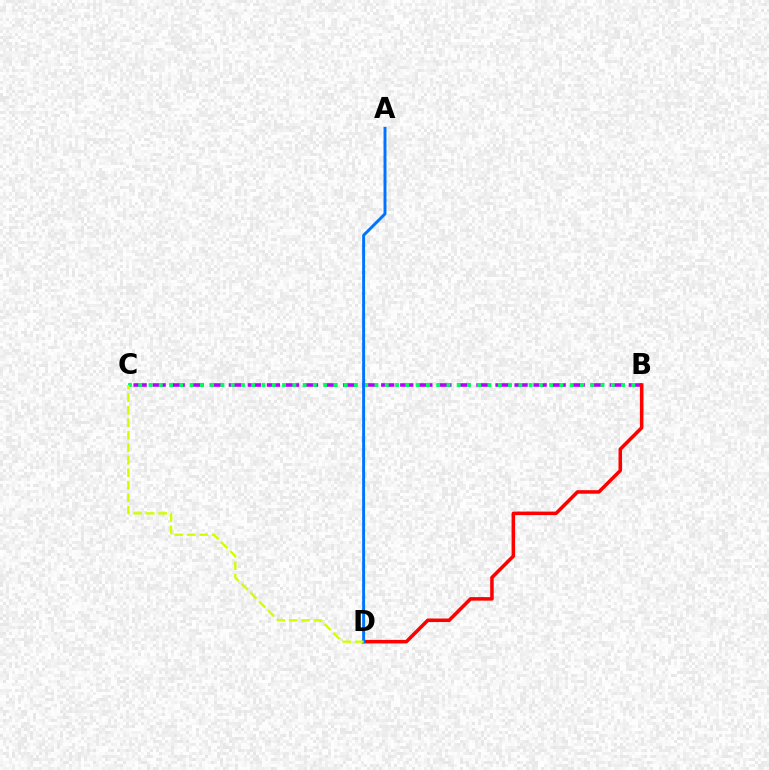{('B', 'C'): [{'color': '#b900ff', 'line_style': 'dashed', 'thickness': 2.59}, {'color': '#00ff5c', 'line_style': 'dotted', 'thickness': 2.79}], ('B', 'D'): [{'color': '#ff0000', 'line_style': 'solid', 'thickness': 2.54}], ('A', 'D'): [{'color': '#0074ff', 'line_style': 'solid', 'thickness': 2.12}], ('C', 'D'): [{'color': '#d1ff00', 'line_style': 'dashed', 'thickness': 1.7}]}